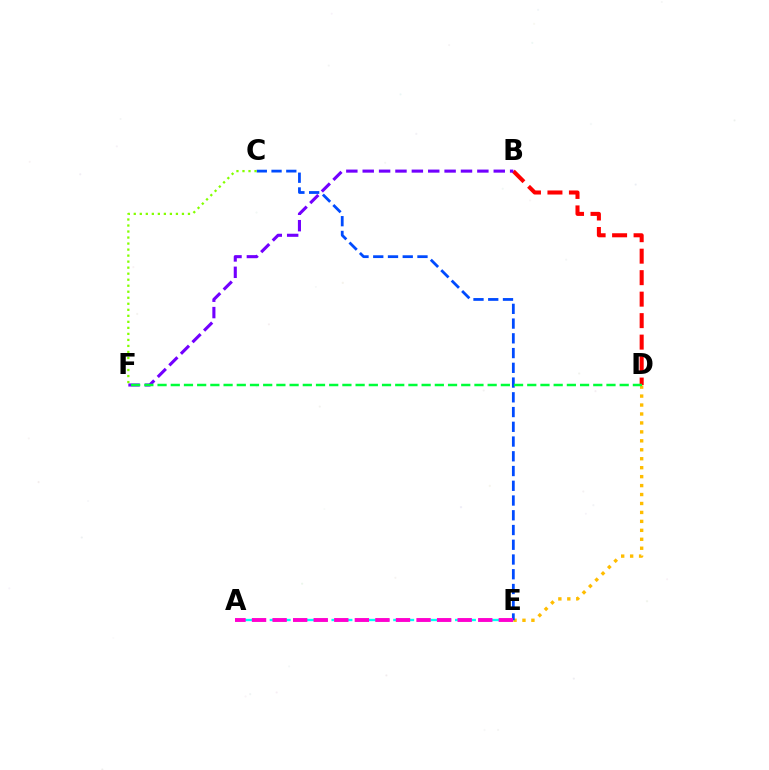{('D', 'E'): [{'color': '#ffbd00', 'line_style': 'dotted', 'thickness': 2.43}], ('B', 'D'): [{'color': '#ff0000', 'line_style': 'dashed', 'thickness': 2.92}], ('C', 'E'): [{'color': '#004bff', 'line_style': 'dashed', 'thickness': 2.0}], ('B', 'F'): [{'color': '#7200ff', 'line_style': 'dashed', 'thickness': 2.23}], ('D', 'F'): [{'color': '#00ff39', 'line_style': 'dashed', 'thickness': 1.79}], ('C', 'F'): [{'color': '#84ff00', 'line_style': 'dotted', 'thickness': 1.64}], ('A', 'E'): [{'color': '#00fff6', 'line_style': 'dashed', 'thickness': 1.68}, {'color': '#ff00cf', 'line_style': 'dashed', 'thickness': 2.79}]}